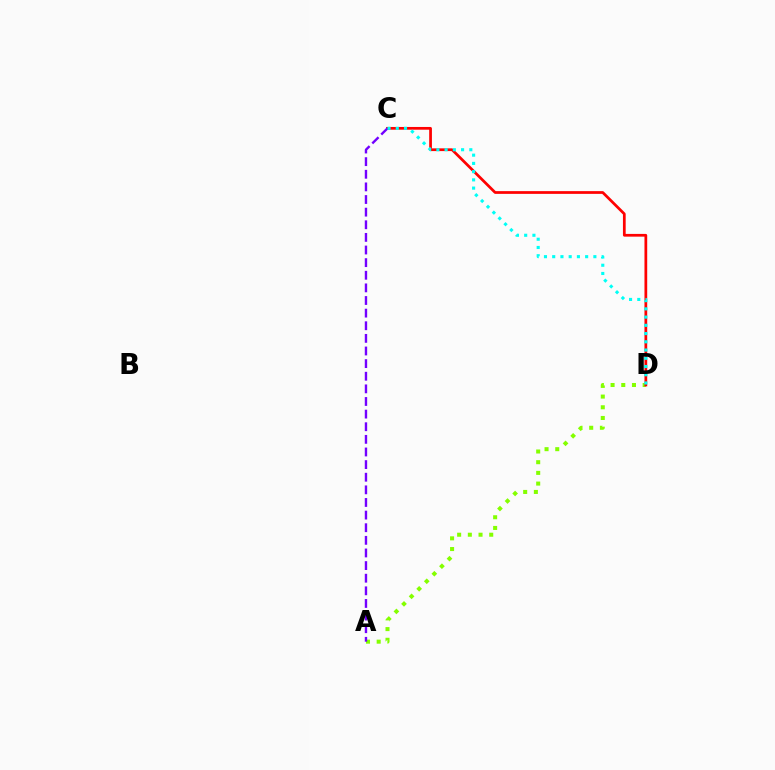{('A', 'D'): [{'color': '#84ff00', 'line_style': 'dotted', 'thickness': 2.91}], ('C', 'D'): [{'color': '#ff0000', 'line_style': 'solid', 'thickness': 1.97}, {'color': '#00fff6', 'line_style': 'dotted', 'thickness': 2.24}], ('A', 'C'): [{'color': '#7200ff', 'line_style': 'dashed', 'thickness': 1.71}]}